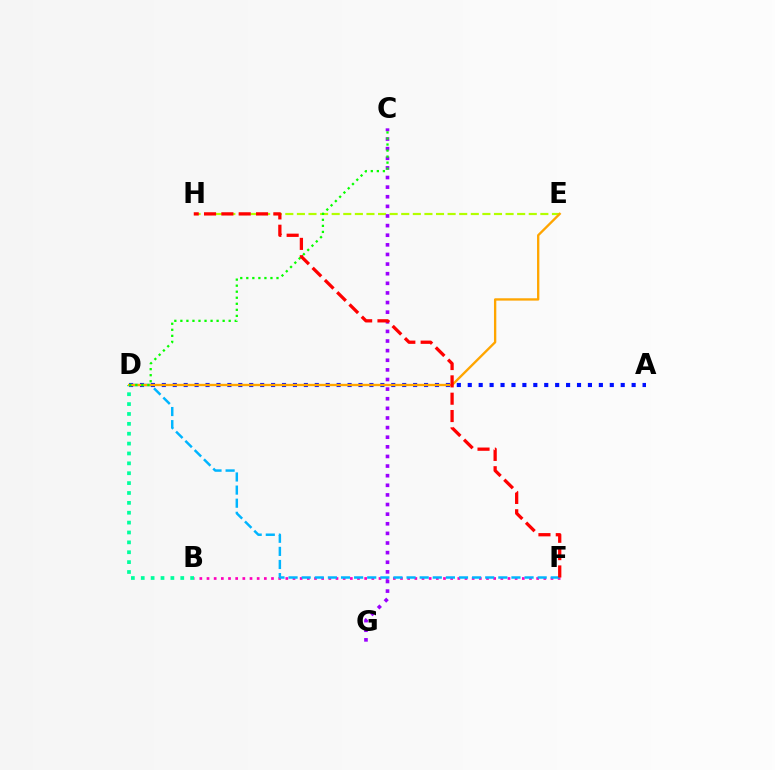{('E', 'H'): [{'color': '#b3ff00', 'line_style': 'dashed', 'thickness': 1.57}], ('B', 'F'): [{'color': '#ff00bd', 'line_style': 'dotted', 'thickness': 1.95}], ('A', 'D'): [{'color': '#0010ff', 'line_style': 'dotted', 'thickness': 2.97}], ('D', 'F'): [{'color': '#00b5ff', 'line_style': 'dashed', 'thickness': 1.78}], ('B', 'D'): [{'color': '#00ff9d', 'line_style': 'dotted', 'thickness': 2.68}], ('C', 'G'): [{'color': '#9b00ff', 'line_style': 'dotted', 'thickness': 2.61}], ('D', 'E'): [{'color': '#ffa500', 'line_style': 'solid', 'thickness': 1.68}], ('C', 'D'): [{'color': '#08ff00', 'line_style': 'dotted', 'thickness': 1.64}], ('F', 'H'): [{'color': '#ff0000', 'line_style': 'dashed', 'thickness': 2.35}]}